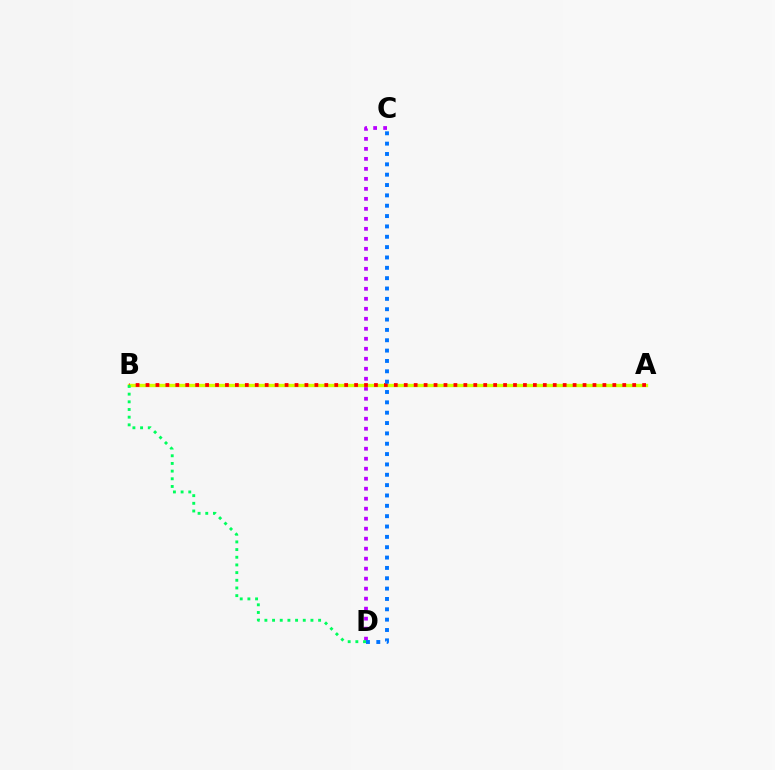{('C', 'D'): [{'color': '#b900ff', 'line_style': 'dotted', 'thickness': 2.72}, {'color': '#0074ff', 'line_style': 'dotted', 'thickness': 2.81}], ('A', 'B'): [{'color': '#d1ff00', 'line_style': 'solid', 'thickness': 2.43}, {'color': '#ff0000', 'line_style': 'dotted', 'thickness': 2.7}], ('B', 'D'): [{'color': '#00ff5c', 'line_style': 'dotted', 'thickness': 2.09}]}